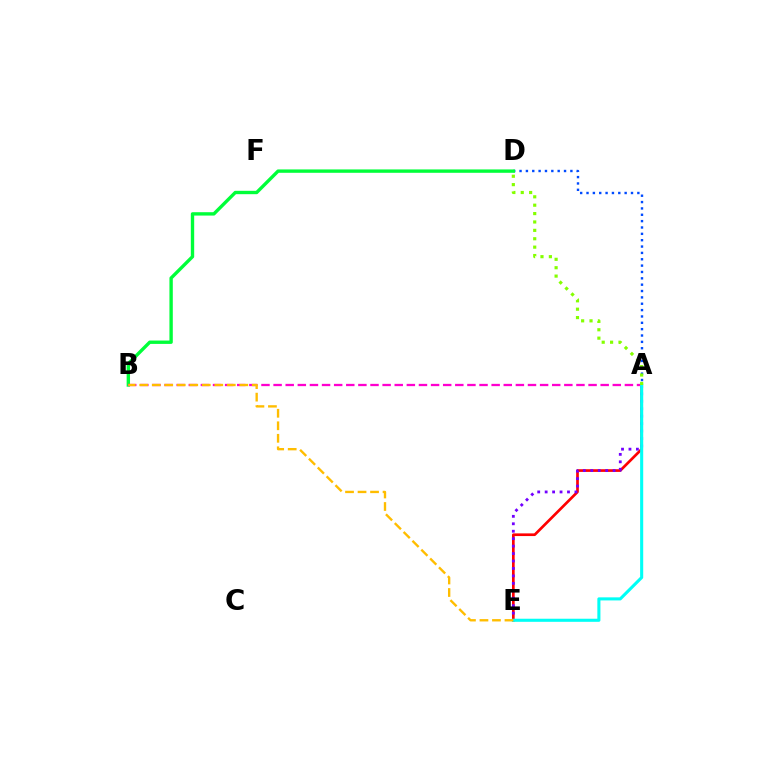{('A', 'D'): [{'color': '#004bff', 'line_style': 'dotted', 'thickness': 1.73}, {'color': '#84ff00', 'line_style': 'dotted', 'thickness': 2.28}], ('A', 'E'): [{'color': '#ff0000', 'line_style': 'solid', 'thickness': 1.93}, {'color': '#7200ff', 'line_style': 'dotted', 'thickness': 2.02}, {'color': '#00fff6', 'line_style': 'solid', 'thickness': 2.22}], ('B', 'D'): [{'color': '#00ff39', 'line_style': 'solid', 'thickness': 2.42}], ('A', 'B'): [{'color': '#ff00cf', 'line_style': 'dashed', 'thickness': 1.65}], ('B', 'E'): [{'color': '#ffbd00', 'line_style': 'dashed', 'thickness': 1.7}]}